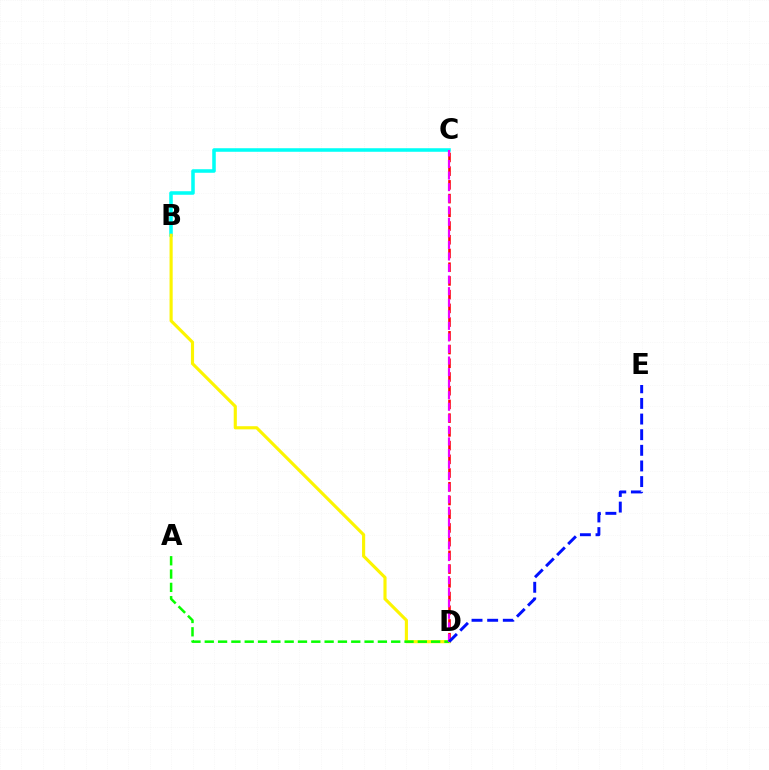{('B', 'C'): [{'color': '#00fff6', 'line_style': 'solid', 'thickness': 2.56}], ('C', 'D'): [{'color': '#ff0000', 'line_style': 'dashed', 'thickness': 1.86}, {'color': '#ee00ff', 'line_style': 'dashed', 'thickness': 1.57}], ('B', 'D'): [{'color': '#fcf500', 'line_style': 'solid', 'thickness': 2.26}], ('A', 'D'): [{'color': '#08ff00', 'line_style': 'dashed', 'thickness': 1.81}], ('D', 'E'): [{'color': '#0010ff', 'line_style': 'dashed', 'thickness': 2.12}]}